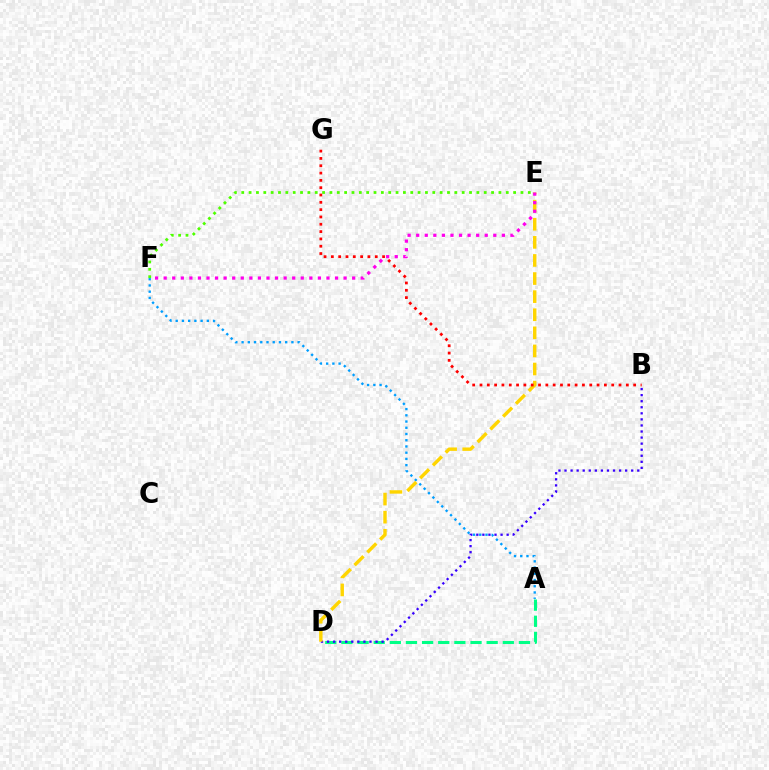{('A', 'D'): [{'color': '#00ff86', 'line_style': 'dashed', 'thickness': 2.19}], ('B', 'D'): [{'color': '#3700ff', 'line_style': 'dotted', 'thickness': 1.65}], ('A', 'F'): [{'color': '#009eff', 'line_style': 'dotted', 'thickness': 1.69}], ('E', 'F'): [{'color': '#4fff00', 'line_style': 'dotted', 'thickness': 2.0}, {'color': '#ff00ed', 'line_style': 'dotted', 'thickness': 2.33}], ('D', 'E'): [{'color': '#ffd500', 'line_style': 'dashed', 'thickness': 2.46}], ('B', 'G'): [{'color': '#ff0000', 'line_style': 'dotted', 'thickness': 1.99}]}